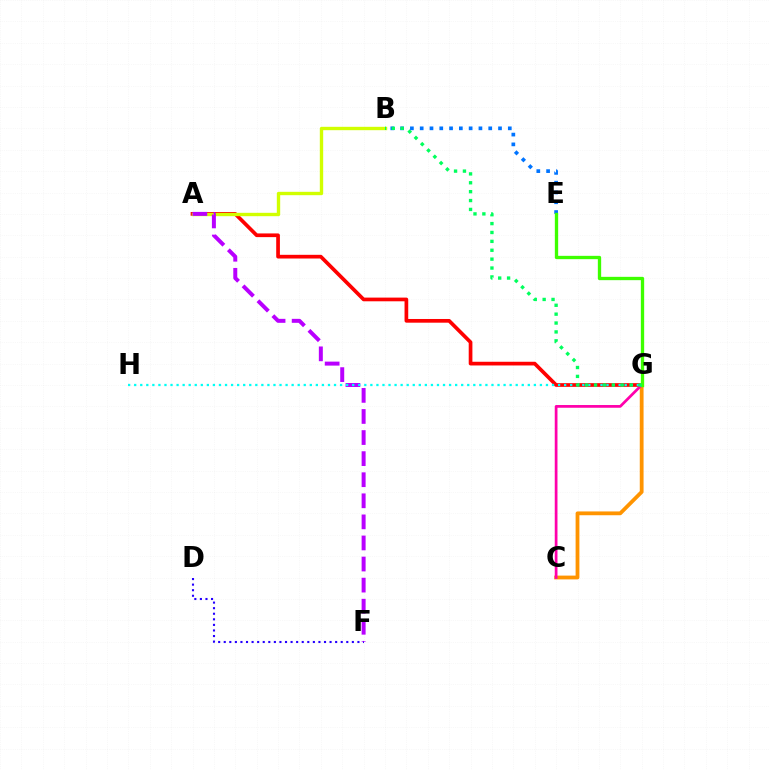{('A', 'G'): [{'color': '#ff0000', 'line_style': 'solid', 'thickness': 2.66}], ('B', 'E'): [{'color': '#0074ff', 'line_style': 'dotted', 'thickness': 2.66}], ('A', 'B'): [{'color': '#d1ff00', 'line_style': 'solid', 'thickness': 2.42}], ('D', 'F'): [{'color': '#2500ff', 'line_style': 'dotted', 'thickness': 1.51}], ('A', 'F'): [{'color': '#b900ff', 'line_style': 'dashed', 'thickness': 2.86}], ('C', 'G'): [{'color': '#ff9400', 'line_style': 'solid', 'thickness': 2.73}, {'color': '#ff00ac', 'line_style': 'solid', 'thickness': 1.97}], ('G', 'H'): [{'color': '#00fff6', 'line_style': 'dotted', 'thickness': 1.65}], ('E', 'G'): [{'color': '#3dff00', 'line_style': 'solid', 'thickness': 2.39}], ('B', 'G'): [{'color': '#00ff5c', 'line_style': 'dotted', 'thickness': 2.41}]}